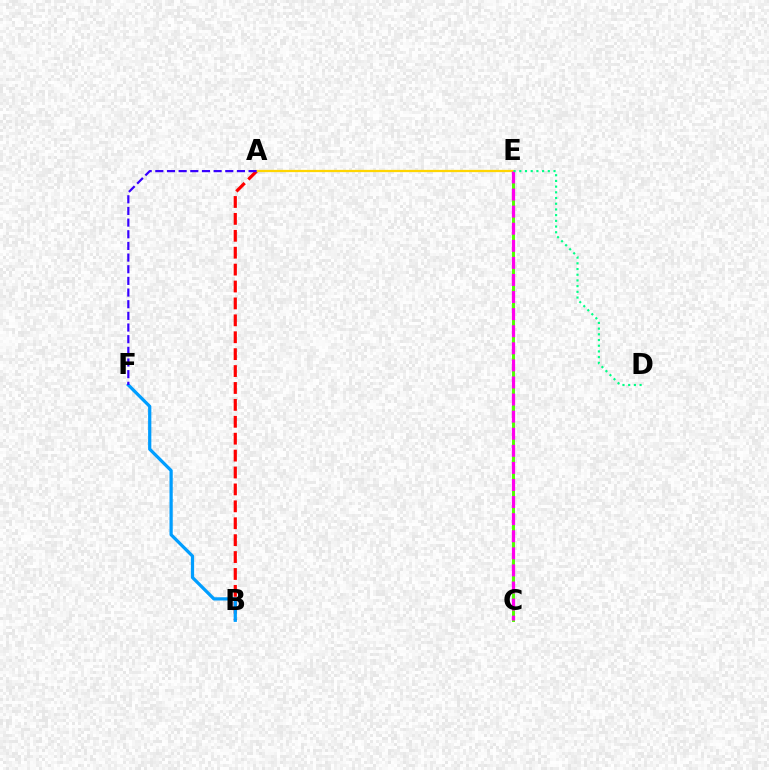{('A', 'B'): [{'color': '#ff0000', 'line_style': 'dashed', 'thickness': 2.3}], ('B', 'F'): [{'color': '#009eff', 'line_style': 'solid', 'thickness': 2.33}], ('C', 'E'): [{'color': '#4fff00', 'line_style': 'solid', 'thickness': 2.12}, {'color': '#ff00ed', 'line_style': 'dashed', 'thickness': 2.32}], ('A', 'E'): [{'color': '#ffd500', 'line_style': 'solid', 'thickness': 1.62}], ('A', 'F'): [{'color': '#3700ff', 'line_style': 'dashed', 'thickness': 1.58}], ('D', 'E'): [{'color': '#00ff86', 'line_style': 'dotted', 'thickness': 1.55}]}